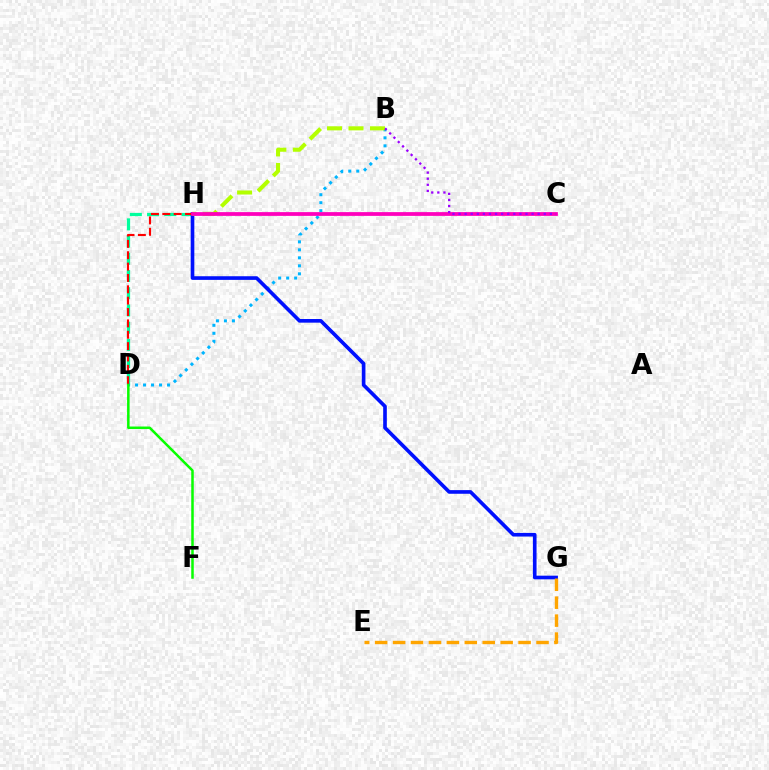{('D', 'H'): [{'color': '#00ff9d', 'line_style': 'dashed', 'thickness': 2.34}, {'color': '#ff0000', 'line_style': 'dashed', 'thickness': 1.54}], ('B', 'D'): [{'color': '#00b5ff', 'line_style': 'dotted', 'thickness': 2.17}], ('G', 'H'): [{'color': '#0010ff', 'line_style': 'solid', 'thickness': 2.63}], ('B', 'H'): [{'color': '#b3ff00', 'line_style': 'dashed', 'thickness': 2.92}], ('C', 'H'): [{'color': '#ff00bd', 'line_style': 'solid', 'thickness': 2.7}], ('B', 'C'): [{'color': '#9b00ff', 'line_style': 'dotted', 'thickness': 1.65}], ('D', 'F'): [{'color': '#08ff00', 'line_style': 'solid', 'thickness': 1.81}], ('E', 'G'): [{'color': '#ffa500', 'line_style': 'dashed', 'thickness': 2.44}]}